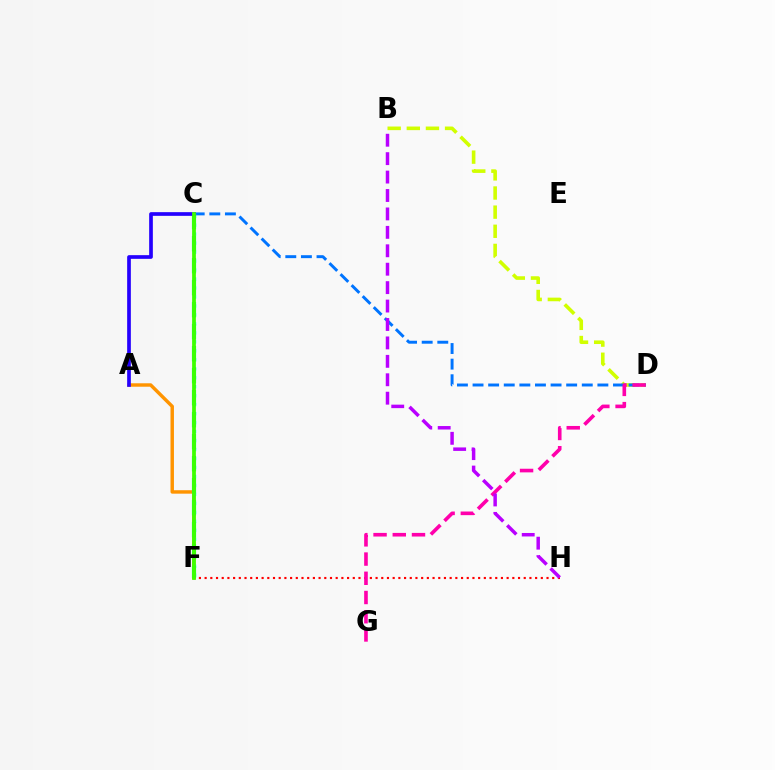{('F', 'H'): [{'color': '#ff0000', 'line_style': 'dotted', 'thickness': 1.55}], ('A', 'F'): [{'color': '#ff9400', 'line_style': 'solid', 'thickness': 2.48}], ('B', 'D'): [{'color': '#d1ff00', 'line_style': 'dashed', 'thickness': 2.6}], ('C', 'D'): [{'color': '#0074ff', 'line_style': 'dashed', 'thickness': 2.12}], ('C', 'F'): [{'color': '#00fff6', 'line_style': 'dotted', 'thickness': 2.44}, {'color': '#00ff5c', 'line_style': 'dashed', 'thickness': 2.99}, {'color': '#3dff00', 'line_style': 'solid', 'thickness': 2.71}], ('D', 'G'): [{'color': '#ff00ac', 'line_style': 'dashed', 'thickness': 2.61}], ('B', 'H'): [{'color': '#b900ff', 'line_style': 'dashed', 'thickness': 2.5}], ('A', 'C'): [{'color': '#2500ff', 'line_style': 'solid', 'thickness': 2.66}]}